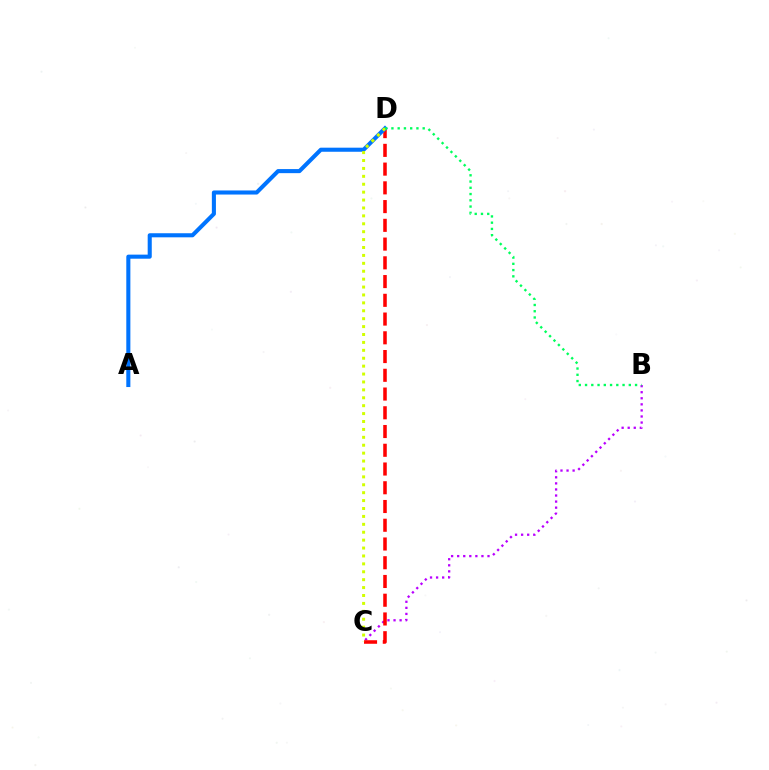{('B', 'C'): [{'color': '#b900ff', 'line_style': 'dotted', 'thickness': 1.65}], ('C', 'D'): [{'color': '#ff0000', 'line_style': 'dashed', 'thickness': 2.55}, {'color': '#d1ff00', 'line_style': 'dotted', 'thickness': 2.15}], ('A', 'D'): [{'color': '#0074ff', 'line_style': 'solid', 'thickness': 2.93}], ('B', 'D'): [{'color': '#00ff5c', 'line_style': 'dotted', 'thickness': 1.7}]}